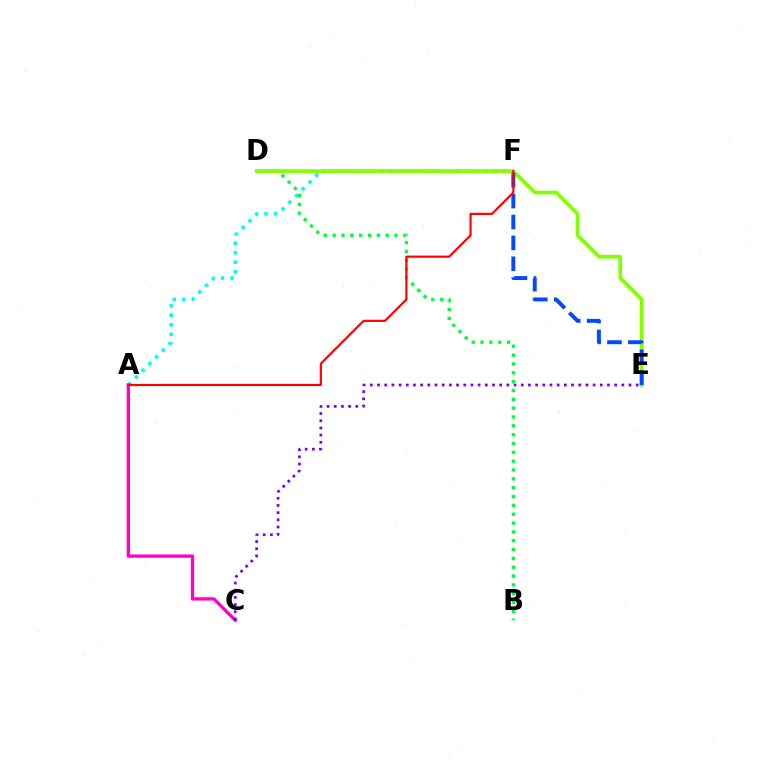{('D', 'F'): [{'color': '#ffbd00', 'line_style': 'dotted', 'thickness': 2.34}], ('B', 'D'): [{'color': '#00ff39', 'line_style': 'dotted', 'thickness': 2.4}], ('A', 'F'): [{'color': '#00fff6', 'line_style': 'dotted', 'thickness': 2.59}, {'color': '#ff0000', 'line_style': 'solid', 'thickness': 1.56}], ('A', 'C'): [{'color': '#ff00cf', 'line_style': 'solid', 'thickness': 2.38}], ('D', 'E'): [{'color': '#84ff00', 'line_style': 'solid', 'thickness': 2.67}], ('E', 'F'): [{'color': '#004bff', 'line_style': 'dashed', 'thickness': 2.84}], ('C', 'E'): [{'color': '#7200ff', 'line_style': 'dotted', 'thickness': 1.95}]}